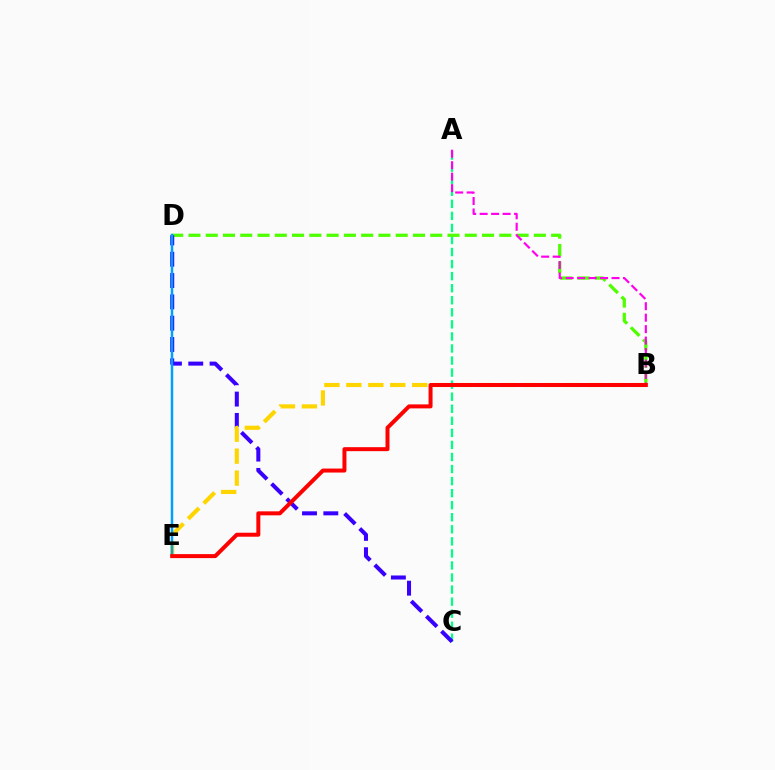{('A', 'C'): [{'color': '#00ff86', 'line_style': 'dashed', 'thickness': 1.64}], ('B', 'D'): [{'color': '#4fff00', 'line_style': 'dashed', 'thickness': 2.35}], ('C', 'D'): [{'color': '#3700ff', 'line_style': 'dashed', 'thickness': 2.9}], ('A', 'B'): [{'color': '#ff00ed', 'line_style': 'dashed', 'thickness': 1.56}], ('B', 'E'): [{'color': '#ffd500', 'line_style': 'dashed', 'thickness': 2.98}, {'color': '#ff0000', 'line_style': 'solid', 'thickness': 2.87}], ('D', 'E'): [{'color': '#009eff', 'line_style': 'solid', 'thickness': 1.79}]}